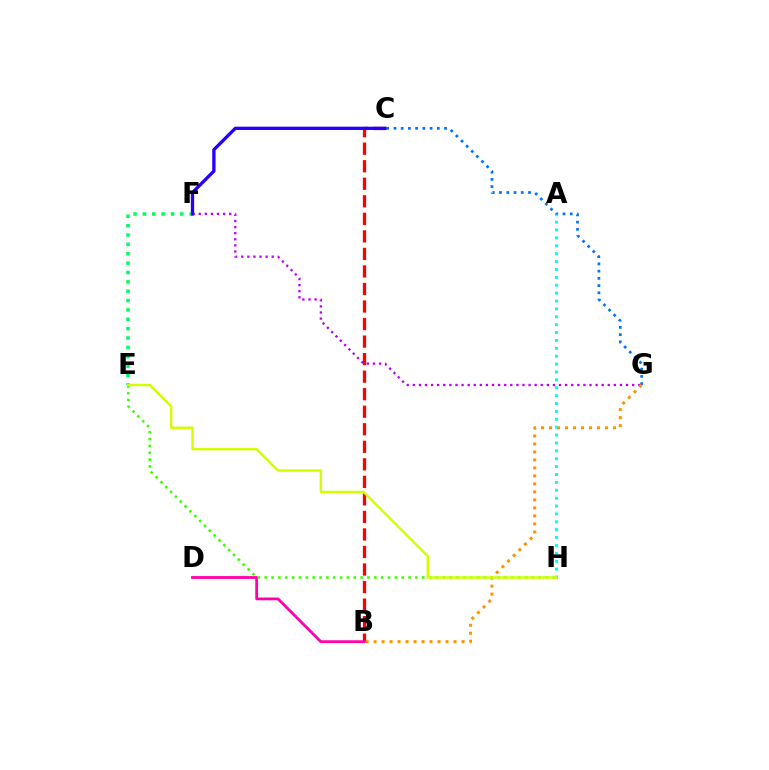{('C', 'G'): [{'color': '#0074ff', 'line_style': 'dotted', 'thickness': 1.97}], ('B', 'C'): [{'color': '#ff0000', 'line_style': 'dashed', 'thickness': 2.38}], ('F', 'G'): [{'color': '#b900ff', 'line_style': 'dotted', 'thickness': 1.66}], ('E', 'F'): [{'color': '#00ff5c', 'line_style': 'dotted', 'thickness': 2.54}], ('B', 'D'): [{'color': '#ff00ac', 'line_style': 'solid', 'thickness': 2.01}], ('E', 'H'): [{'color': '#3dff00', 'line_style': 'dotted', 'thickness': 1.86}, {'color': '#d1ff00', 'line_style': 'solid', 'thickness': 1.75}], ('B', 'G'): [{'color': '#ff9400', 'line_style': 'dotted', 'thickness': 2.17}], ('A', 'H'): [{'color': '#00fff6', 'line_style': 'dotted', 'thickness': 2.14}], ('C', 'F'): [{'color': '#2500ff', 'line_style': 'solid', 'thickness': 2.37}]}